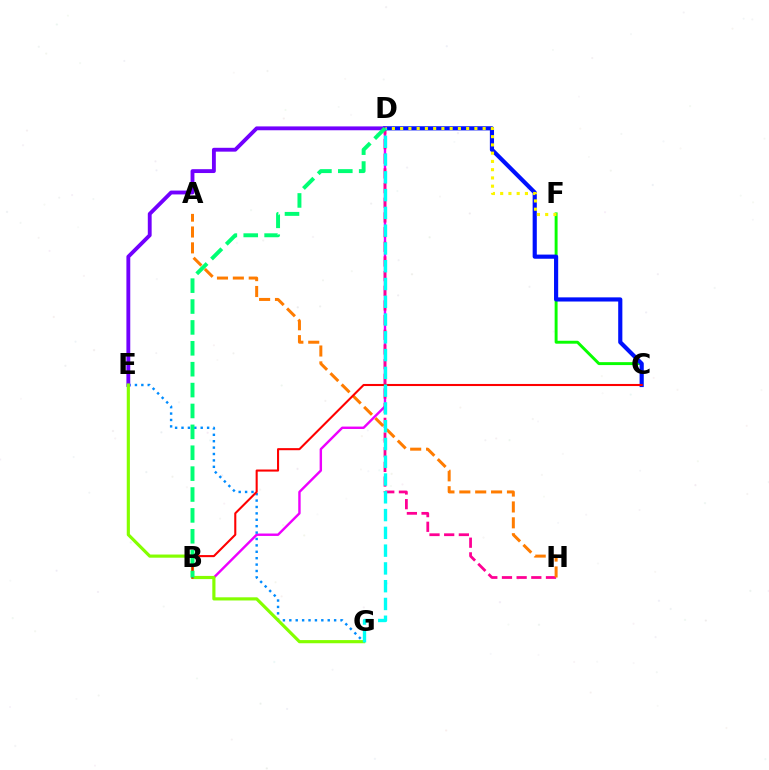{('B', 'D'): [{'color': '#ee00ff', 'line_style': 'solid', 'thickness': 1.74}, {'color': '#00ff74', 'line_style': 'dashed', 'thickness': 2.84}], ('C', 'F'): [{'color': '#08ff00', 'line_style': 'solid', 'thickness': 2.11}], ('E', 'G'): [{'color': '#008cff', 'line_style': 'dotted', 'thickness': 1.74}, {'color': '#84ff00', 'line_style': 'solid', 'thickness': 2.28}], ('D', 'H'): [{'color': '#ff0094', 'line_style': 'dashed', 'thickness': 1.99}], ('A', 'H'): [{'color': '#ff7c00', 'line_style': 'dashed', 'thickness': 2.16}], ('C', 'D'): [{'color': '#0010ff', 'line_style': 'solid', 'thickness': 2.99}], ('D', 'E'): [{'color': '#7200ff', 'line_style': 'solid', 'thickness': 2.77}], ('D', 'F'): [{'color': '#fcf500', 'line_style': 'dotted', 'thickness': 2.24}], ('B', 'C'): [{'color': '#ff0000', 'line_style': 'solid', 'thickness': 1.5}], ('D', 'G'): [{'color': '#00fff6', 'line_style': 'dashed', 'thickness': 2.41}]}